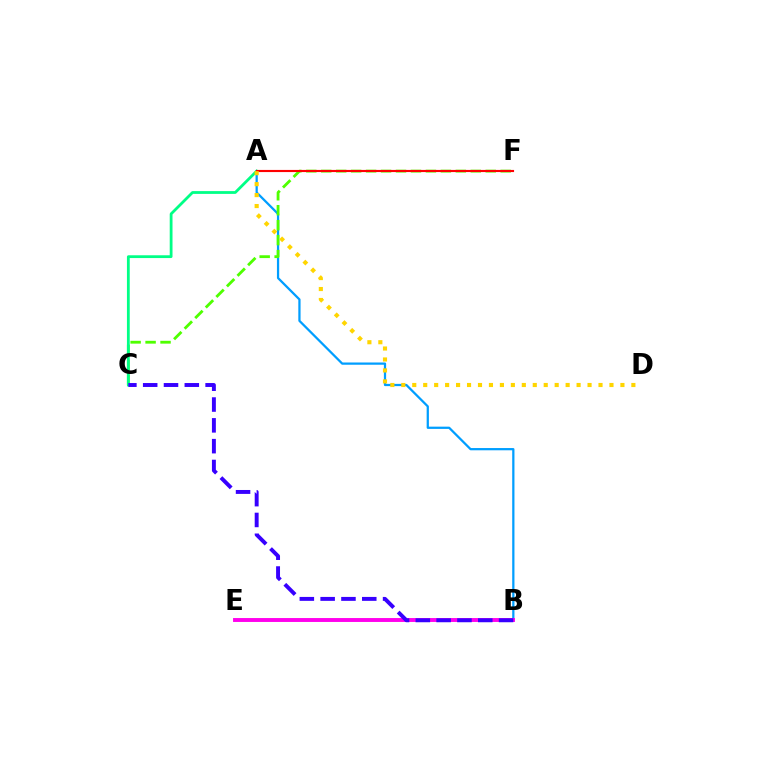{('A', 'B'): [{'color': '#009eff', 'line_style': 'solid', 'thickness': 1.62}], ('C', 'F'): [{'color': '#4fff00', 'line_style': 'dashed', 'thickness': 2.03}], ('B', 'E'): [{'color': '#ff00ed', 'line_style': 'solid', 'thickness': 2.81}], ('A', 'C'): [{'color': '#00ff86', 'line_style': 'solid', 'thickness': 2.01}], ('B', 'C'): [{'color': '#3700ff', 'line_style': 'dashed', 'thickness': 2.83}], ('A', 'F'): [{'color': '#ff0000', 'line_style': 'solid', 'thickness': 1.54}], ('A', 'D'): [{'color': '#ffd500', 'line_style': 'dotted', 'thickness': 2.98}]}